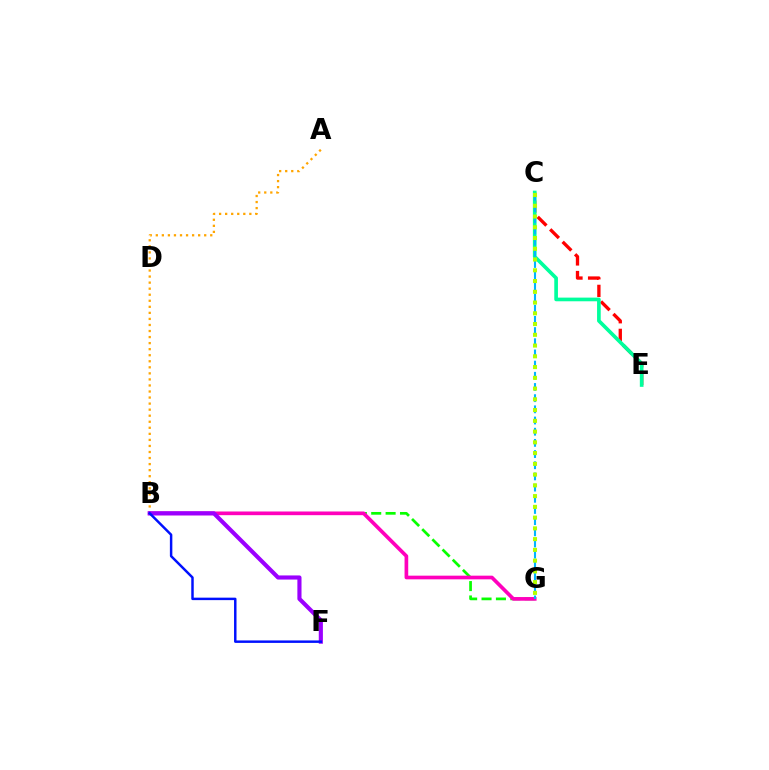{('B', 'G'): [{'color': '#08ff00', 'line_style': 'dashed', 'thickness': 1.95}, {'color': '#ff00bd', 'line_style': 'solid', 'thickness': 2.65}], ('C', 'E'): [{'color': '#ff0000', 'line_style': 'dashed', 'thickness': 2.39}, {'color': '#00ff9d', 'line_style': 'solid', 'thickness': 2.64}], ('A', 'B'): [{'color': '#ffa500', 'line_style': 'dotted', 'thickness': 1.64}], ('B', 'F'): [{'color': '#9b00ff', 'line_style': 'solid', 'thickness': 2.97}, {'color': '#0010ff', 'line_style': 'solid', 'thickness': 1.78}], ('C', 'G'): [{'color': '#00b5ff', 'line_style': 'dashed', 'thickness': 1.52}, {'color': '#b3ff00', 'line_style': 'dotted', 'thickness': 2.92}]}